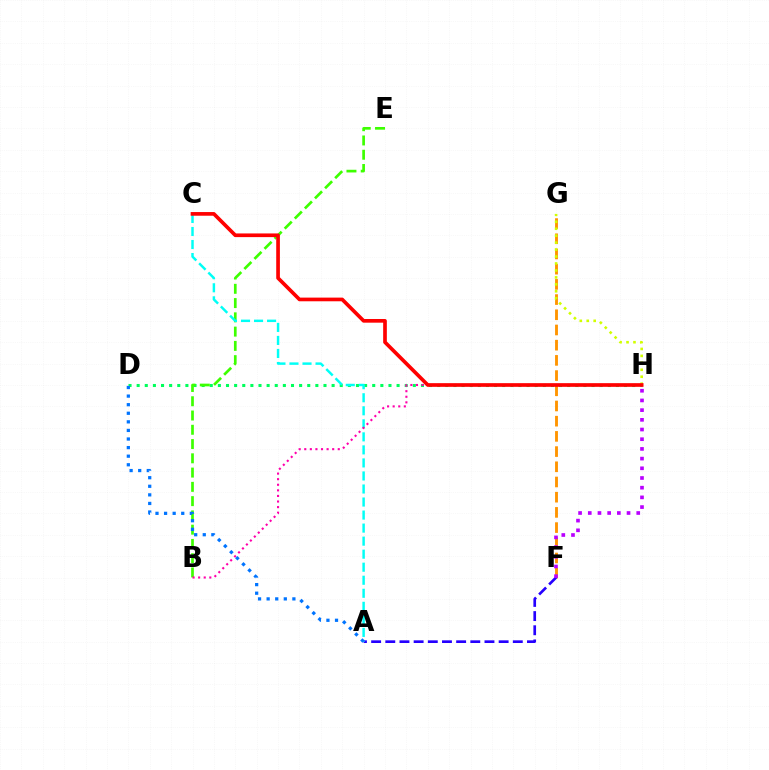{('F', 'G'): [{'color': '#ff9400', 'line_style': 'dashed', 'thickness': 2.07}], ('A', 'F'): [{'color': '#2500ff', 'line_style': 'dashed', 'thickness': 1.92}], ('F', 'H'): [{'color': '#b900ff', 'line_style': 'dotted', 'thickness': 2.63}], ('D', 'H'): [{'color': '#00ff5c', 'line_style': 'dotted', 'thickness': 2.21}], ('B', 'E'): [{'color': '#3dff00', 'line_style': 'dashed', 'thickness': 1.94}], ('A', 'C'): [{'color': '#00fff6', 'line_style': 'dashed', 'thickness': 1.77}], ('B', 'H'): [{'color': '#ff00ac', 'line_style': 'dotted', 'thickness': 1.52}], ('G', 'H'): [{'color': '#d1ff00', 'line_style': 'dotted', 'thickness': 1.89}], ('C', 'H'): [{'color': '#ff0000', 'line_style': 'solid', 'thickness': 2.65}], ('A', 'D'): [{'color': '#0074ff', 'line_style': 'dotted', 'thickness': 2.33}]}